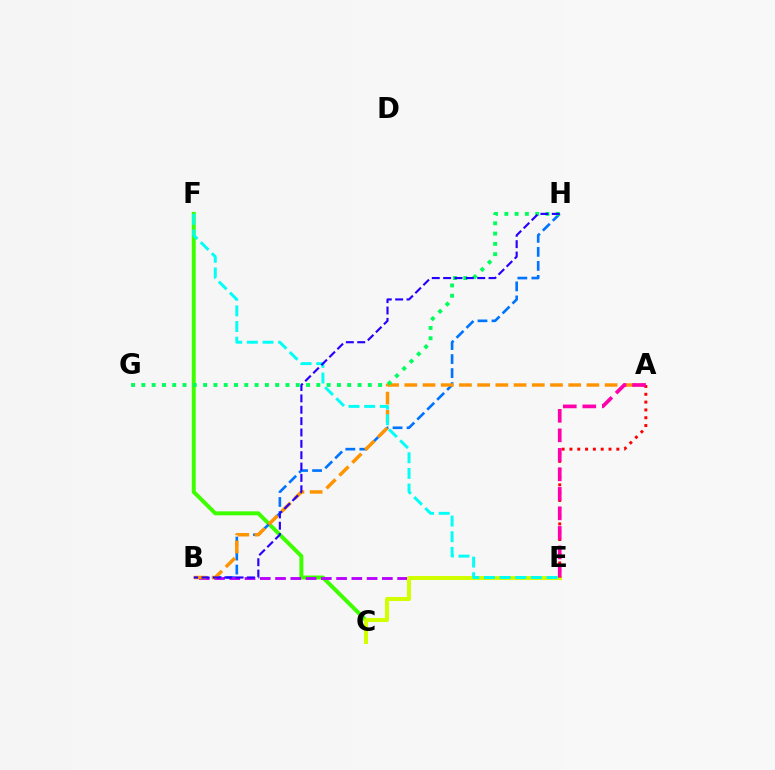{('C', 'F'): [{'color': '#3dff00', 'line_style': 'solid', 'thickness': 2.86}], ('B', 'H'): [{'color': '#0074ff', 'line_style': 'dashed', 'thickness': 1.9}, {'color': '#2500ff', 'line_style': 'dashed', 'thickness': 1.54}], ('B', 'E'): [{'color': '#b900ff', 'line_style': 'dashed', 'thickness': 2.07}], ('C', 'E'): [{'color': '#d1ff00', 'line_style': 'solid', 'thickness': 2.91}], ('A', 'B'): [{'color': '#ff9400', 'line_style': 'dashed', 'thickness': 2.47}], ('G', 'H'): [{'color': '#00ff5c', 'line_style': 'dotted', 'thickness': 2.8}], ('A', 'E'): [{'color': '#ff0000', 'line_style': 'dotted', 'thickness': 2.12}, {'color': '#ff00ac', 'line_style': 'dashed', 'thickness': 2.65}], ('E', 'F'): [{'color': '#00fff6', 'line_style': 'dashed', 'thickness': 2.12}]}